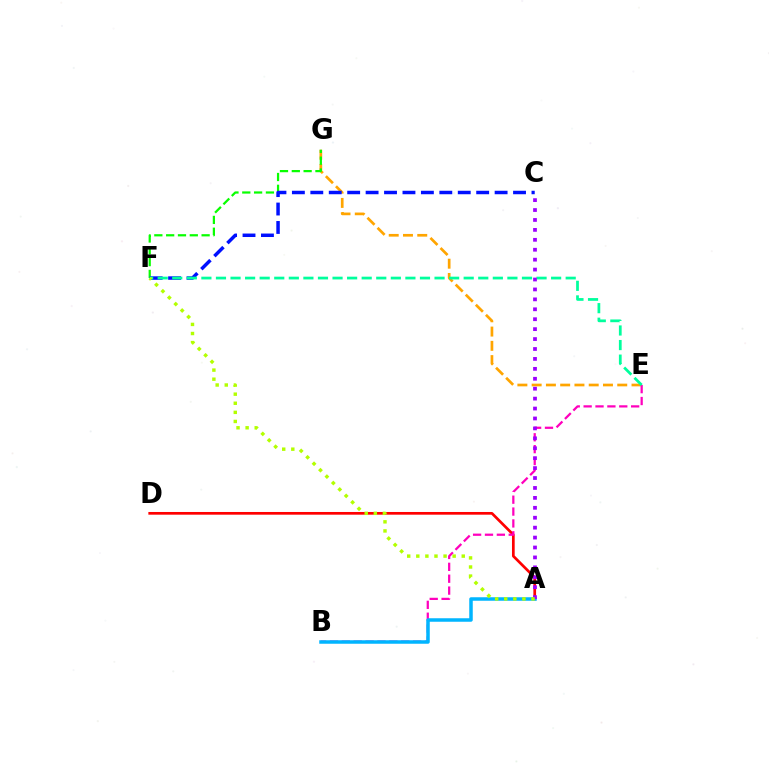{('A', 'D'): [{'color': '#ff0000', 'line_style': 'solid', 'thickness': 1.95}], ('E', 'G'): [{'color': '#ffa500', 'line_style': 'dashed', 'thickness': 1.94}], ('B', 'E'): [{'color': '#ff00bd', 'line_style': 'dashed', 'thickness': 1.61}], ('F', 'G'): [{'color': '#08ff00', 'line_style': 'dashed', 'thickness': 1.61}], ('C', 'F'): [{'color': '#0010ff', 'line_style': 'dashed', 'thickness': 2.5}], ('E', 'F'): [{'color': '#00ff9d', 'line_style': 'dashed', 'thickness': 1.98}], ('A', 'B'): [{'color': '#00b5ff', 'line_style': 'solid', 'thickness': 2.52}], ('A', 'C'): [{'color': '#9b00ff', 'line_style': 'dotted', 'thickness': 2.7}], ('A', 'F'): [{'color': '#b3ff00', 'line_style': 'dotted', 'thickness': 2.47}]}